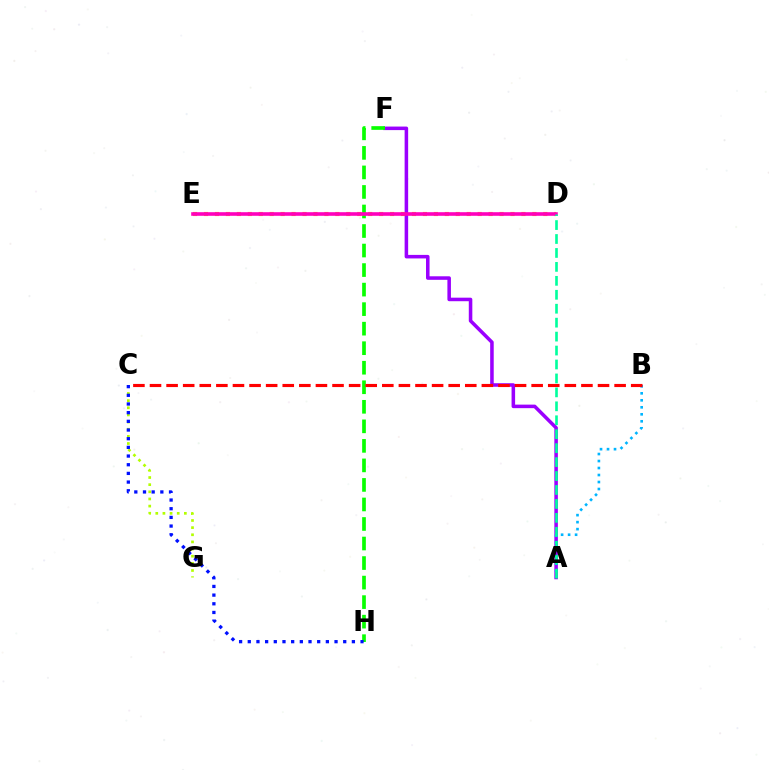{('A', 'F'): [{'color': '#9b00ff', 'line_style': 'solid', 'thickness': 2.55}], ('A', 'B'): [{'color': '#00b5ff', 'line_style': 'dotted', 'thickness': 1.9}], ('F', 'H'): [{'color': '#08ff00', 'line_style': 'dashed', 'thickness': 2.65}], ('D', 'E'): [{'color': '#ffa500', 'line_style': 'dotted', 'thickness': 2.97}, {'color': '#ff00bd', 'line_style': 'solid', 'thickness': 2.6}], ('C', 'G'): [{'color': '#b3ff00', 'line_style': 'dotted', 'thickness': 1.94}], ('C', 'H'): [{'color': '#0010ff', 'line_style': 'dotted', 'thickness': 2.36}], ('B', 'C'): [{'color': '#ff0000', 'line_style': 'dashed', 'thickness': 2.25}], ('A', 'D'): [{'color': '#00ff9d', 'line_style': 'dashed', 'thickness': 1.89}]}